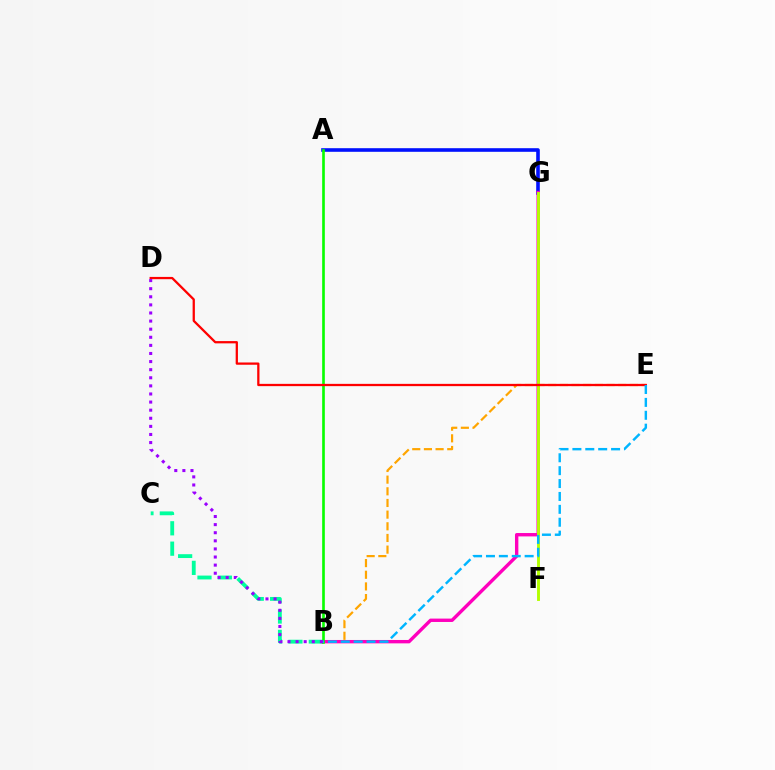{('A', 'G'): [{'color': '#0010ff', 'line_style': 'solid', 'thickness': 2.59}], ('B', 'E'): [{'color': '#ffa500', 'line_style': 'dashed', 'thickness': 1.58}, {'color': '#00b5ff', 'line_style': 'dashed', 'thickness': 1.75}], ('B', 'C'): [{'color': '#00ff9d', 'line_style': 'dashed', 'thickness': 2.77}], ('B', 'G'): [{'color': '#ff00bd', 'line_style': 'solid', 'thickness': 2.43}], ('F', 'G'): [{'color': '#b3ff00', 'line_style': 'solid', 'thickness': 2.09}], ('A', 'B'): [{'color': '#08ff00', 'line_style': 'solid', 'thickness': 1.91}], ('D', 'E'): [{'color': '#ff0000', 'line_style': 'solid', 'thickness': 1.64}], ('B', 'D'): [{'color': '#9b00ff', 'line_style': 'dotted', 'thickness': 2.2}]}